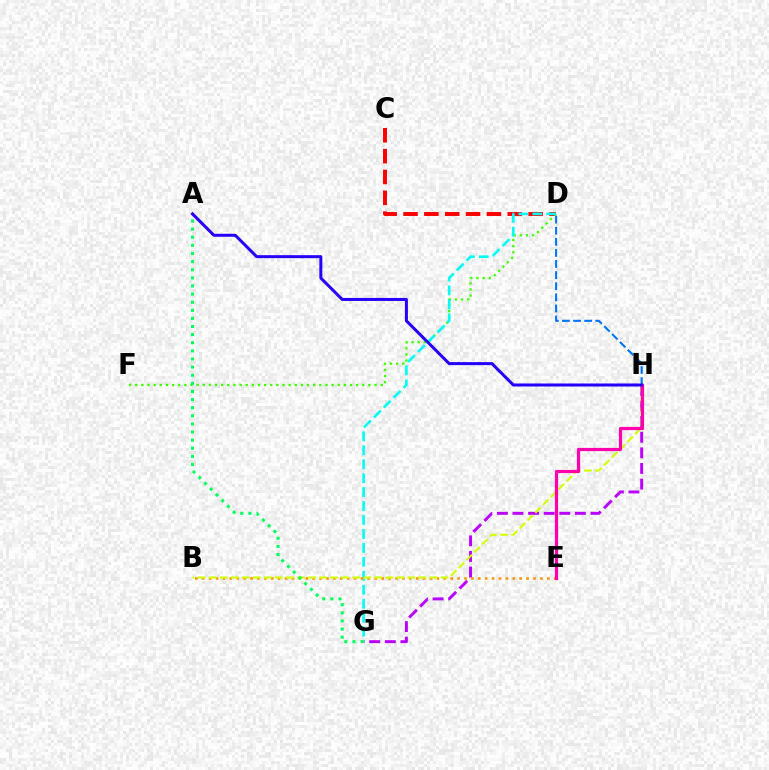{('C', 'D'): [{'color': '#ff0000', 'line_style': 'dashed', 'thickness': 2.83}], ('G', 'H'): [{'color': '#b900ff', 'line_style': 'dashed', 'thickness': 2.12}], ('D', 'F'): [{'color': '#3dff00', 'line_style': 'dotted', 'thickness': 1.67}], ('D', 'G'): [{'color': '#00fff6', 'line_style': 'dashed', 'thickness': 1.9}], ('B', 'E'): [{'color': '#ff9400', 'line_style': 'dotted', 'thickness': 1.88}], ('B', 'H'): [{'color': '#d1ff00', 'line_style': 'dashed', 'thickness': 1.5}], ('A', 'G'): [{'color': '#00ff5c', 'line_style': 'dotted', 'thickness': 2.21}], ('E', 'H'): [{'color': '#ff00ac', 'line_style': 'solid', 'thickness': 2.3}], ('D', 'H'): [{'color': '#0074ff', 'line_style': 'dashed', 'thickness': 1.51}], ('A', 'H'): [{'color': '#2500ff', 'line_style': 'solid', 'thickness': 2.17}]}